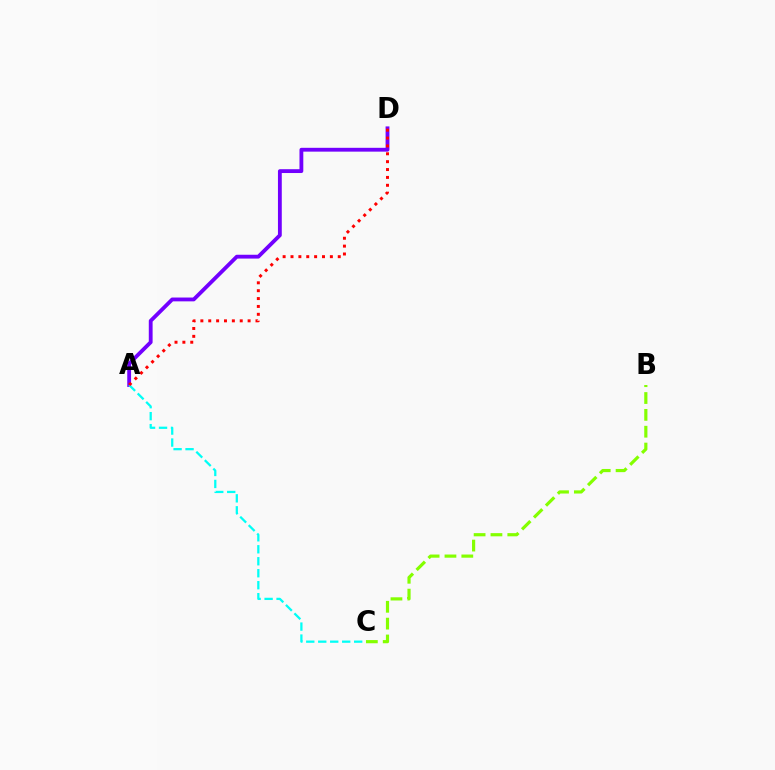{('A', 'D'): [{'color': '#7200ff', 'line_style': 'solid', 'thickness': 2.75}, {'color': '#ff0000', 'line_style': 'dotted', 'thickness': 2.14}], ('B', 'C'): [{'color': '#84ff00', 'line_style': 'dashed', 'thickness': 2.29}], ('A', 'C'): [{'color': '#00fff6', 'line_style': 'dashed', 'thickness': 1.63}]}